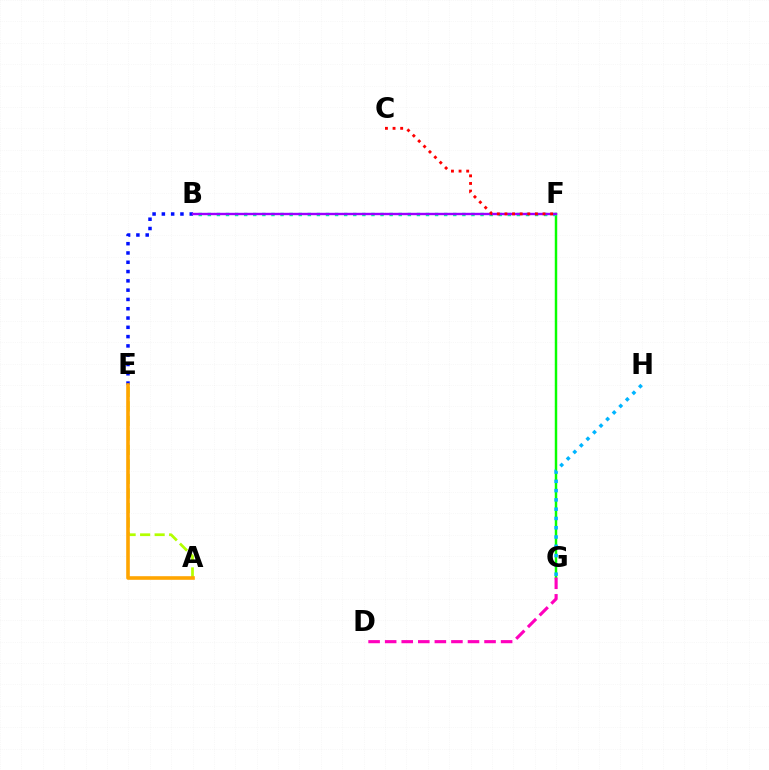{('F', 'G'): [{'color': '#08ff00', 'line_style': 'solid', 'thickness': 1.77}], ('A', 'E'): [{'color': '#b3ff00', 'line_style': 'dashed', 'thickness': 1.97}, {'color': '#ffa500', 'line_style': 'solid', 'thickness': 2.59}], ('B', 'F'): [{'color': '#00ff9d', 'line_style': 'dotted', 'thickness': 2.47}, {'color': '#9b00ff', 'line_style': 'solid', 'thickness': 1.72}], ('D', 'G'): [{'color': '#ff00bd', 'line_style': 'dashed', 'thickness': 2.25}], ('B', 'E'): [{'color': '#0010ff', 'line_style': 'dotted', 'thickness': 2.52}], ('C', 'F'): [{'color': '#ff0000', 'line_style': 'dotted', 'thickness': 2.07}], ('G', 'H'): [{'color': '#00b5ff', 'line_style': 'dotted', 'thickness': 2.52}]}